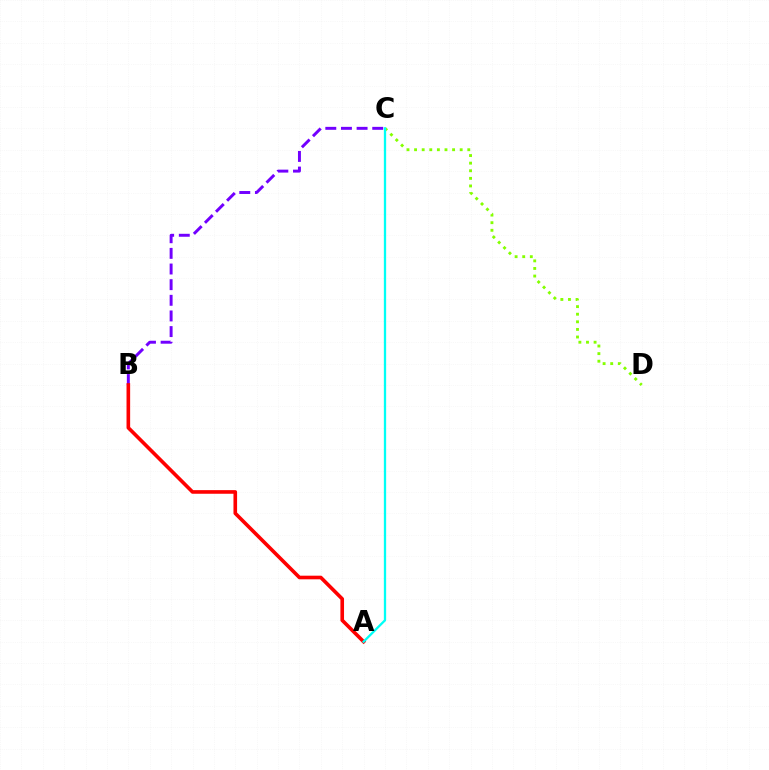{('C', 'D'): [{'color': '#84ff00', 'line_style': 'dotted', 'thickness': 2.07}], ('B', 'C'): [{'color': '#7200ff', 'line_style': 'dashed', 'thickness': 2.12}], ('A', 'B'): [{'color': '#ff0000', 'line_style': 'solid', 'thickness': 2.61}], ('A', 'C'): [{'color': '#00fff6', 'line_style': 'solid', 'thickness': 1.65}]}